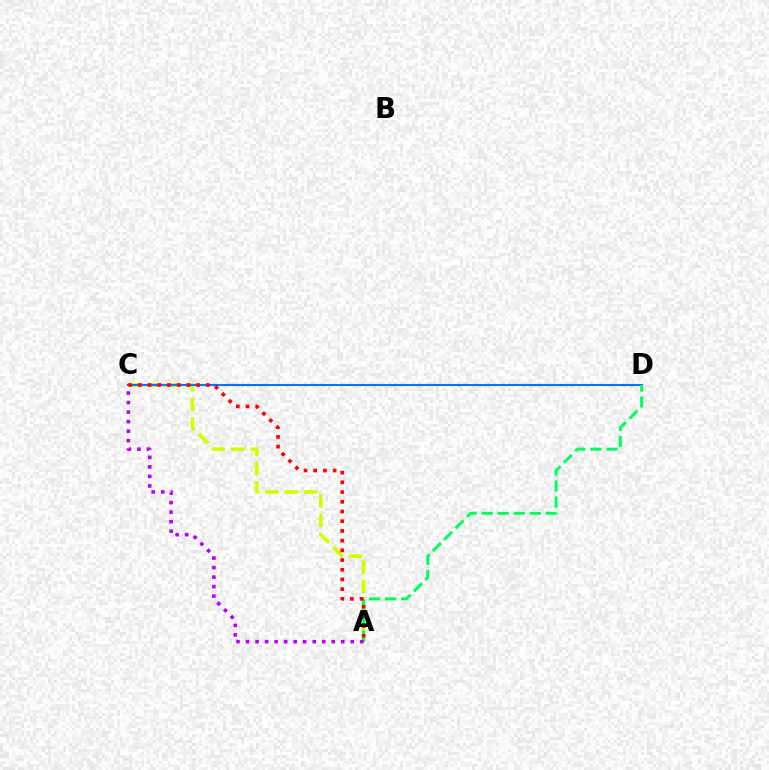{('A', 'C'): [{'color': '#d1ff00', 'line_style': 'dashed', 'thickness': 2.62}, {'color': '#b900ff', 'line_style': 'dotted', 'thickness': 2.59}, {'color': '#ff0000', 'line_style': 'dotted', 'thickness': 2.64}], ('C', 'D'): [{'color': '#0074ff', 'line_style': 'solid', 'thickness': 1.52}], ('A', 'D'): [{'color': '#00ff5c', 'line_style': 'dashed', 'thickness': 2.18}]}